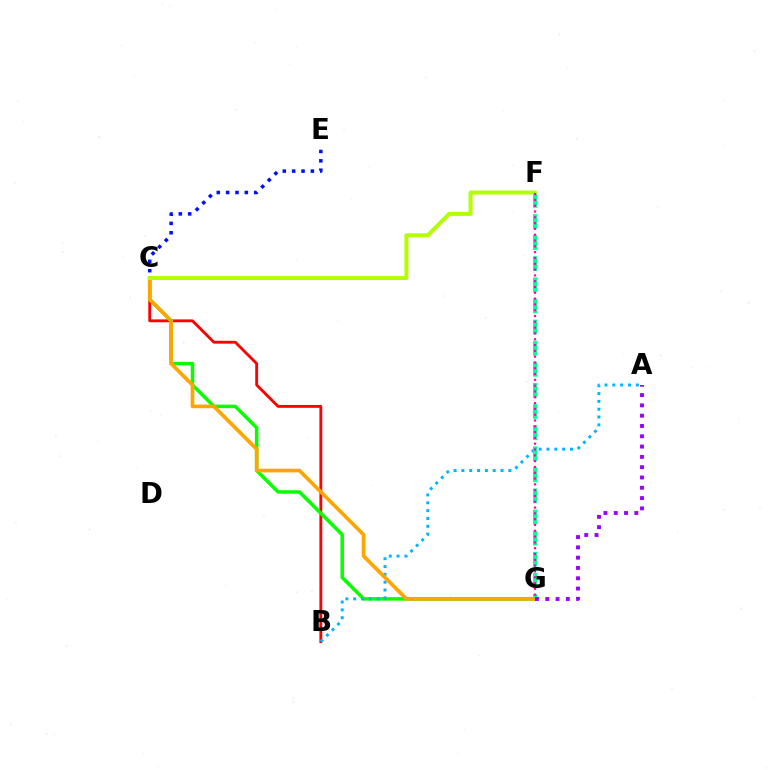{('B', 'C'): [{'color': '#ff0000', 'line_style': 'solid', 'thickness': 2.05}], ('C', 'G'): [{'color': '#08ff00', 'line_style': 'solid', 'thickness': 2.53}, {'color': '#ffa500', 'line_style': 'solid', 'thickness': 2.65}], ('A', 'B'): [{'color': '#00b5ff', 'line_style': 'dotted', 'thickness': 2.13}], ('F', 'G'): [{'color': '#00ff9d', 'line_style': 'dashed', 'thickness': 2.87}, {'color': '#ff00bd', 'line_style': 'dotted', 'thickness': 1.58}], ('A', 'G'): [{'color': '#9b00ff', 'line_style': 'dotted', 'thickness': 2.8}], ('C', 'F'): [{'color': '#b3ff00', 'line_style': 'solid', 'thickness': 2.86}], ('C', 'E'): [{'color': '#0010ff', 'line_style': 'dotted', 'thickness': 2.54}]}